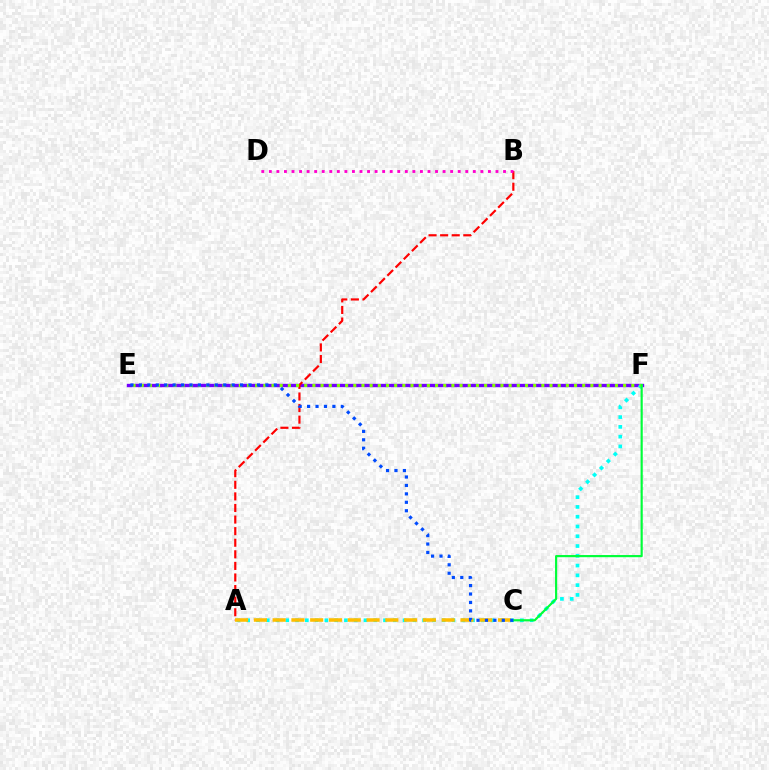{('E', 'F'): [{'color': '#7200ff', 'line_style': 'solid', 'thickness': 2.42}, {'color': '#84ff00', 'line_style': 'dotted', 'thickness': 2.22}], ('A', 'B'): [{'color': '#ff0000', 'line_style': 'dashed', 'thickness': 1.57}], ('B', 'D'): [{'color': '#ff00cf', 'line_style': 'dotted', 'thickness': 2.05}], ('A', 'F'): [{'color': '#00fff6', 'line_style': 'dotted', 'thickness': 2.66}], ('C', 'F'): [{'color': '#00ff39', 'line_style': 'solid', 'thickness': 1.56}], ('A', 'C'): [{'color': '#ffbd00', 'line_style': 'dashed', 'thickness': 2.55}], ('C', 'E'): [{'color': '#004bff', 'line_style': 'dotted', 'thickness': 2.29}]}